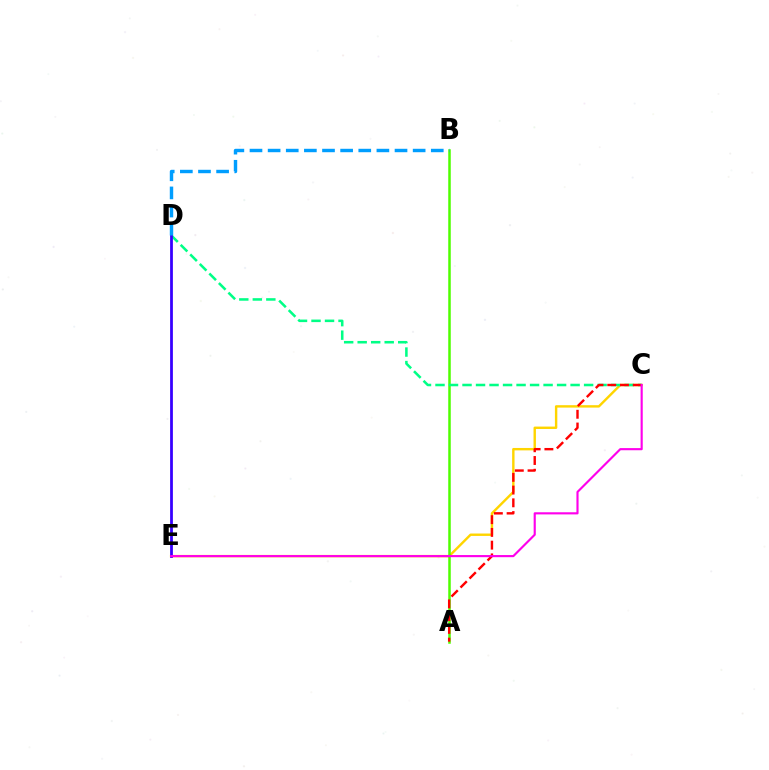{('C', 'E'): [{'color': '#ffd500', 'line_style': 'solid', 'thickness': 1.73}, {'color': '#ff00ed', 'line_style': 'solid', 'thickness': 1.55}], ('A', 'B'): [{'color': '#4fff00', 'line_style': 'solid', 'thickness': 1.81}], ('C', 'D'): [{'color': '#00ff86', 'line_style': 'dashed', 'thickness': 1.84}], ('A', 'C'): [{'color': '#ff0000', 'line_style': 'dashed', 'thickness': 1.73}], ('D', 'E'): [{'color': '#3700ff', 'line_style': 'solid', 'thickness': 2.0}], ('B', 'D'): [{'color': '#009eff', 'line_style': 'dashed', 'thickness': 2.46}]}